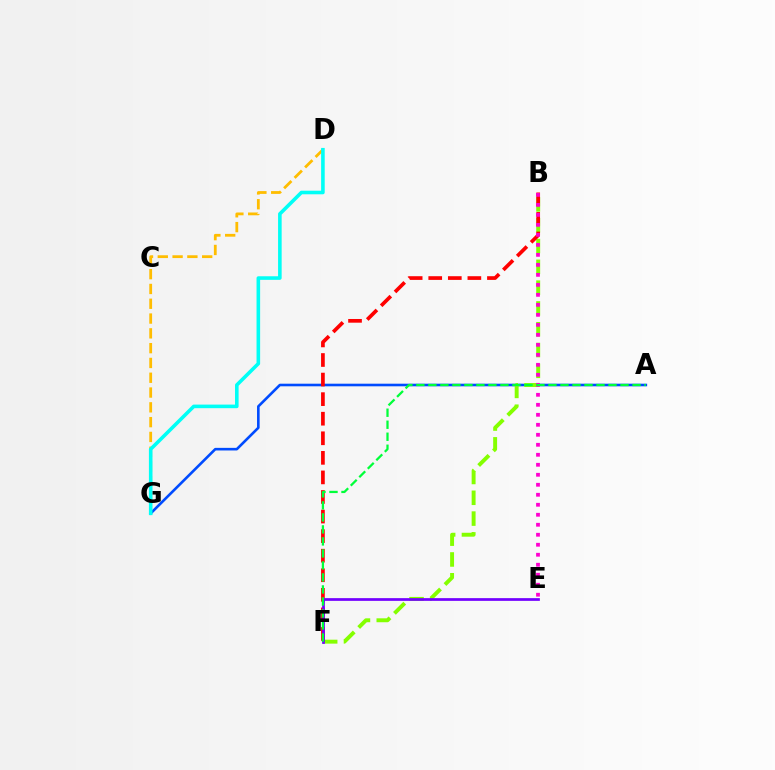{('D', 'G'): [{'color': '#ffbd00', 'line_style': 'dashed', 'thickness': 2.01}, {'color': '#00fff6', 'line_style': 'solid', 'thickness': 2.58}], ('A', 'G'): [{'color': '#004bff', 'line_style': 'solid', 'thickness': 1.88}], ('B', 'F'): [{'color': '#84ff00', 'line_style': 'dashed', 'thickness': 2.83}, {'color': '#ff0000', 'line_style': 'dashed', 'thickness': 2.66}], ('E', 'F'): [{'color': '#7200ff', 'line_style': 'solid', 'thickness': 1.96}], ('B', 'E'): [{'color': '#ff00cf', 'line_style': 'dotted', 'thickness': 2.72}], ('A', 'F'): [{'color': '#00ff39', 'line_style': 'dashed', 'thickness': 1.63}]}